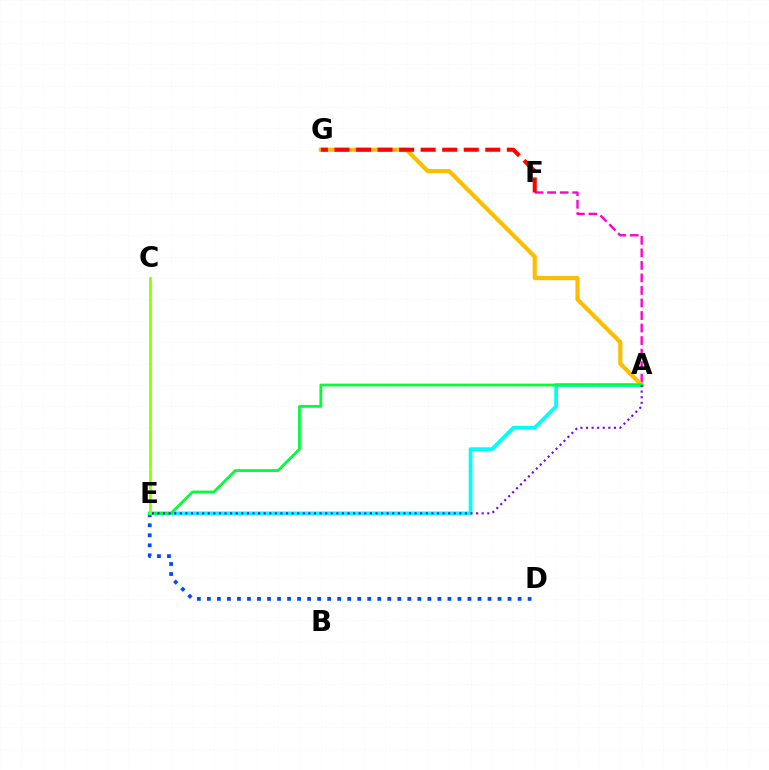{('A', 'F'): [{'color': '#ff00cf', 'line_style': 'dashed', 'thickness': 1.7}], ('A', 'G'): [{'color': '#ffbd00', 'line_style': 'solid', 'thickness': 2.99}], ('D', 'E'): [{'color': '#004bff', 'line_style': 'dotted', 'thickness': 2.72}], ('A', 'E'): [{'color': '#00fff6', 'line_style': 'solid', 'thickness': 2.69}, {'color': '#00ff39', 'line_style': 'solid', 'thickness': 2.02}, {'color': '#7200ff', 'line_style': 'dotted', 'thickness': 1.52}], ('F', 'G'): [{'color': '#ff0000', 'line_style': 'dashed', 'thickness': 2.93}], ('C', 'E'): [{'color': '#84ff00', 'line_style': 'solid', 'thickness': 1.9}]}